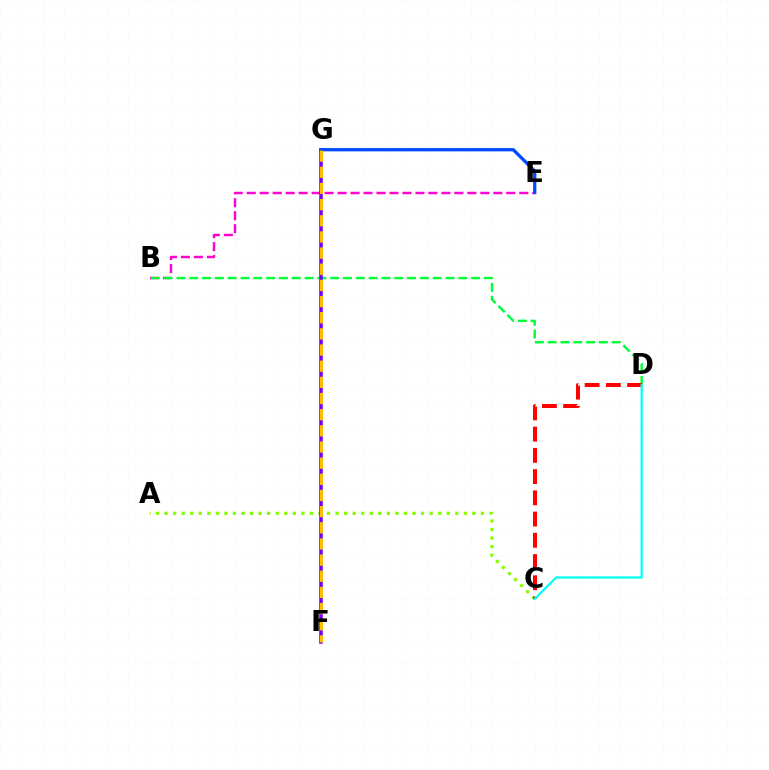{('A', 'C'): [{'color': '#84ff00', 'line_style': 'dotted', 'thickness': 2.32}], ('B', 'E'): [{'color': '#ff00cf', 'line_style': 'dashed', 'thickness': 1.76}], ('B', 'D'): [{'color': '#00ff39', 'line_style': 'dashed', 'thickness': 1.74}], ('F', 'G'): [{'color': '#7200ff', 'line_style': 'solid', 'thickness': 2.55}, {'color': '#ffbd00', 'line_style': 'dashed', 'thickness': 2.2}], ('C', 'D'): [{'color': '#ff0000', 'line_style': 'dashed', 'thickness': 2.89}, {'color': '#00fff6', 'line_style': 'solid', 'thickness': 1.6}], ('E', 'G'): [{'color': '#004bff', 'line_style': 'solid', 'thickness': 2.35}]}